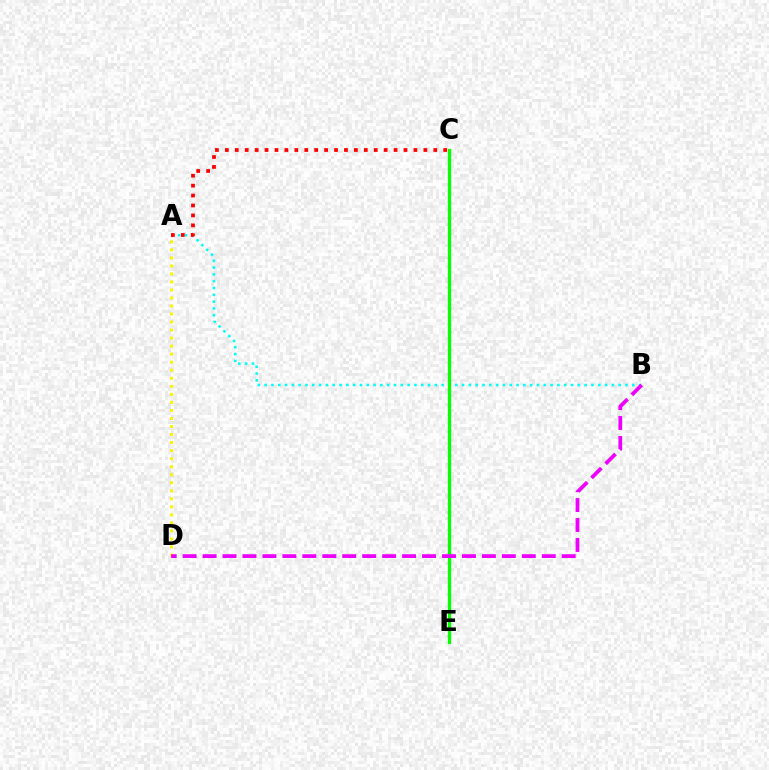{('A', 'B'): [{'color': '#00fff6', 'line_style': 'dotted', 'thickness': 1.85}], ('A', 'D'): [{'color': '#fcf500', 'line_style': 'dotted', 'thickness': 2.18}], ('C', 'E'): [{'color': '#0010ff', 'line_style': 'dotted', 'thickness': 2.23}, {'color': '#08ff00', 'line_style': 'solid', 'thickness': 2.36}], ('B', 'D'): [{'color': '#ee00ff', 'line_style': 'dashed', 'thickness': 2.71}], ('A', 'C'): [{'color': '#ff0000', 'line_style': 'dotted', 'thickness': 2.7}]}